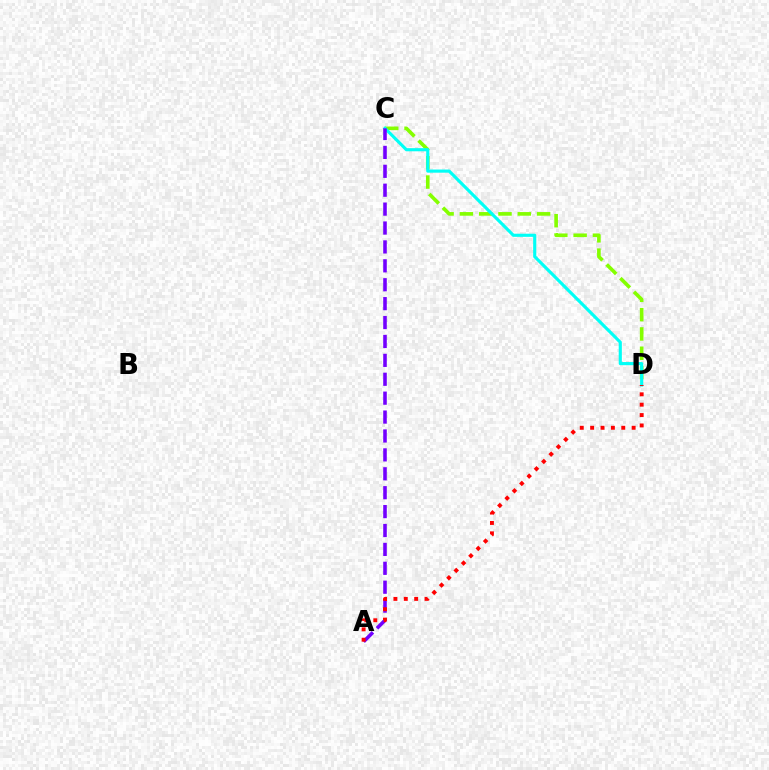{('C', 'D'): [{'color': '#84ff00', 'line_style': 'dashed', 'thickness': 2.62}, {'color': '#00fff6', 'line_style': 'solid', 'thickness': 2.26}], ('A', 'C'): [{'color': '#7200ff', 'line_style': 'dashed', 'thickness': 2.57}], ('A', 'D'): [{'color': '#ff0000', 'line_style': 'dotted', 'thickness': 2.82}]}